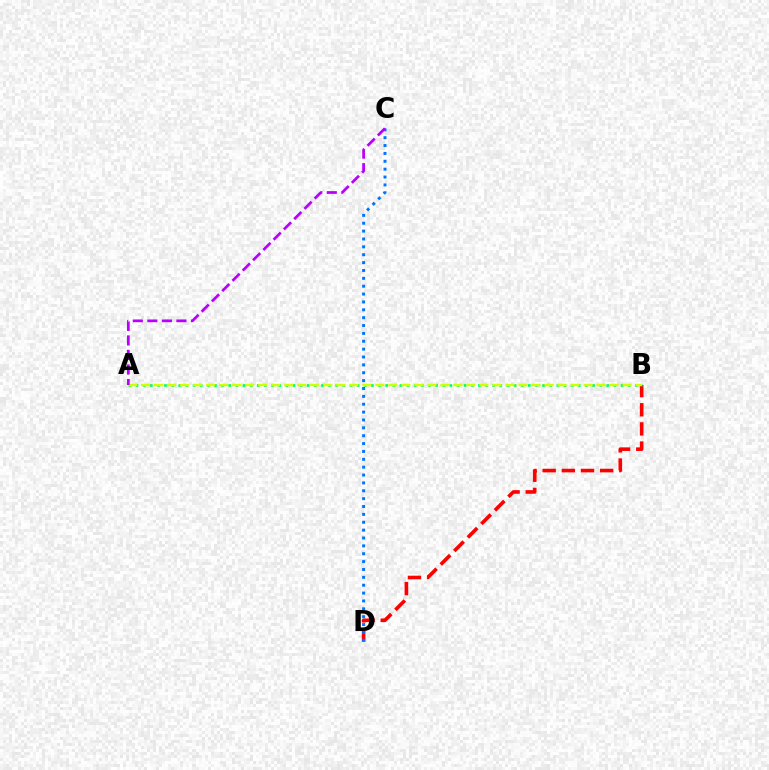{('B', 'D'): [{'color': '#ff0000', 'line_style': 'dashed', 'thickness': 2.6}], ('A', 'B'): [{'color': '#00ff5c', 'line_style': 'dotted', 'thickness': 1.94}, {'color': '#d1ff00', 'line_style': 'dashed', 'thickness': 1.77}], ('C', 'D'): [{'color': '#0074ff', 'line_style': 'dotted', 'thickness': 2.14}], ('A', 'C'): [{'color': '#b900ff', 'line_style': 'dashed', 'thickness': 1.97}]}